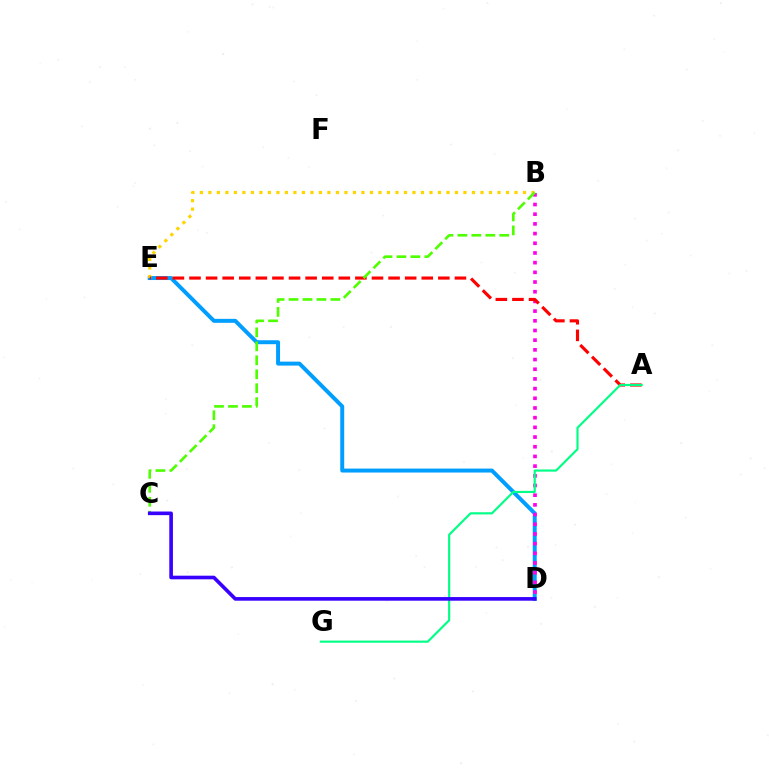{('D', 'E'): [{'color': '#009eff', 'line_style': 'solid', 'thickness': 2.85}], ('B', 'E'): [{'color': '#ffd500', 'line_style': 'dotted', 'thickness': 2.31}], ('B', 'D'): [{'color': '#ff00ed', 'line_style': 'dotted', 'thickness': 2.63}], ('A', 'E'): [{'color': '#ff0000', 'line_style': 'dashed', 'thickness': 2.25}], ('B', 'C'): [{'color': '#4fff00', 'line_style': 'dashed', 'thickness': 1.9}], ('A', 'G'): [{'color': '#00ff86', 'line_style': 'solid', 'thickness': 1.56}], ('C', 'D'): [{'color': '#3700ff', 'line_style': 'solid', 'thickness': 2.61}]}